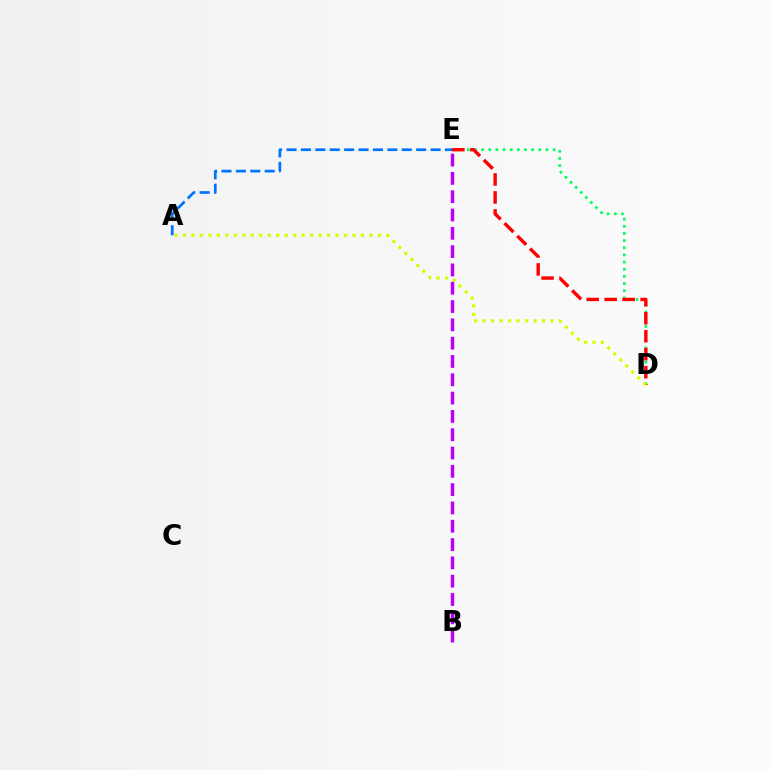{('D', 'E'): [{'color': '#00ff5c', 'line_style': 'dotted', 'thickness': 1.94}, {'color': '#ff0000', 'line_style': 'dashed', 'thickness': 2.44}], ('B', 'E'): [{'color': '#b900ff', 'line_style': 'dashed', 'thickness': 2.49}], ('A', 'D'): [{'color': '#d1ff00', 'line_style': 'dotted', 'thickness': 2.3}], ('A', 'E'): [{'color': '#0074ff', 'line_style': 'dashed', 'thickness': 1.96}]}